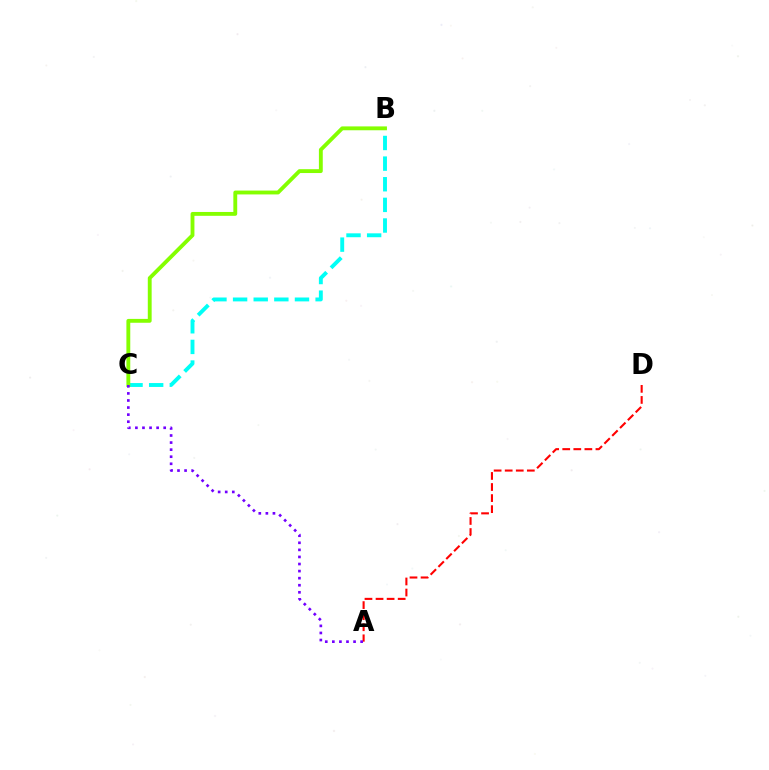{('A', 'D'): [{'color': '#ff0000', 'line_style': 'dashed', 'thickness': 1.5}], ('B', 'C'): [{'color': '#00fff6', 'line_style': 'dashed', 'thickness': 2.8}, {'color': '#84ff00', 'line_style': 'solid', 'thickness': 2.78}], ('A', 'C'): [{'color': '#7200ff', 'line_style': 'dotted', 'thickness': 1.92}]}